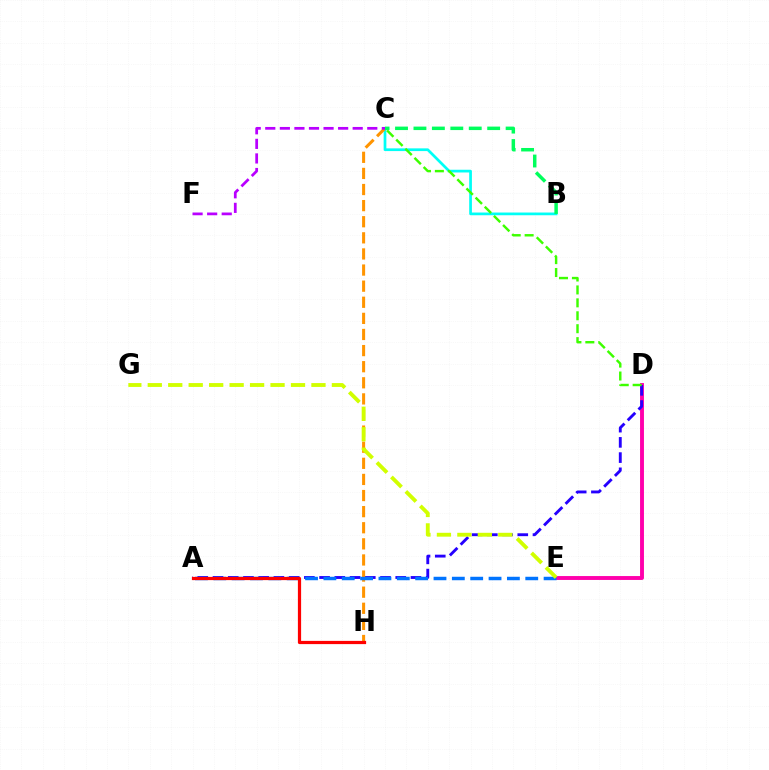{('D', 'E'): [{'color': '#ff00ac', 'line_style': 'solid', 'thickness': 2.81}], ('B', 'C'): [{'color': '#00fff6', 'line_style': 'solid', 'thickness': 1.96}, {'color': '#00ff5c', 'line_style': 'dashed', 'thickness': 2.5}], ('A', 'D'): [{'color': '#2500ff', 'line_style': 'dashed', 'thickness': 2.07}], ('C', 'H'): [{'color': '#ff9400', 'line_style': 'dashed', 'thickness': 2.19}], ('A', 'E'): [{'color': '#0074ff', 'line_style': 'dashed', 'thickness': 2.49}], ('E', 'G'): [{'color': '#d1ff00', 'line_style': 'dashed', 'thickness': 2.78}], ('C', 'D'): [{'color': '#3dff00', 'line_style': 'dashed', 'thickness': 1.76}], ('A', 'H'): [{'color': '#ff0000', 'line_style': 'solid', 'thickness': 2.32}], ('C', 'F'): [{'color': '#b900ff', 'line_style': 'dashed', 'thickness': 1.98}]}